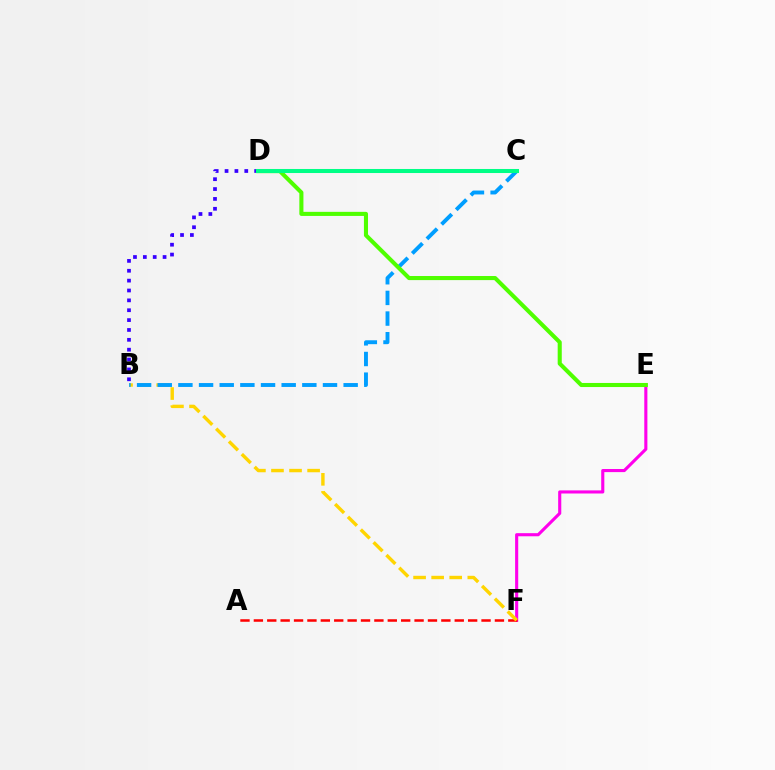{('E', 'F'): [{'color': '#ff00ed', 'line_style': 'solid', 'thickness': 2.24}], ('A', 'F'): [{'color': '#ff0000', 'line_style': 'dashed', 'thickness': 1.82}], ('B', 'D'): [{'color': '#3700ff', 'line_style': 'dotted', 'thickness': 2.68}], ('B', 'F'): [{'color': '#ffd500', 'line_style': 'dashed', 'thickness': 2.45}], ('B', 'C'): [{'color': '#009eff', 'line_style': 'dashed', 'thickness': 2.81}], ('D', 'E'): [{'color': '#4fff00', 'line_style': 'solid', 'thickness': 2.94}], ('C', 'D'): [{'color': '#00ff86', 'line_style': 'solid', 'thickness': 2.91}]}